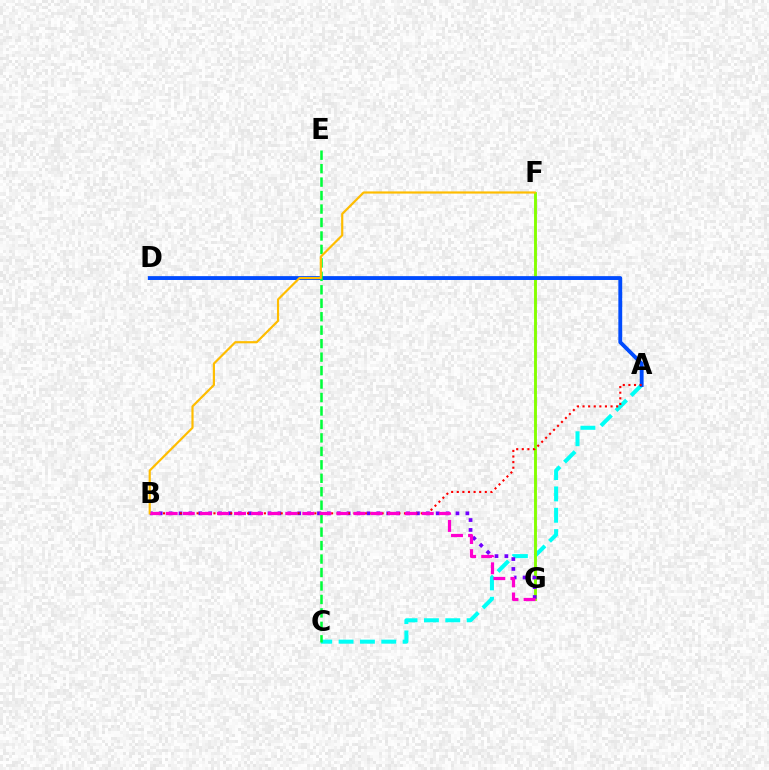{('A', 'C'): [{'color': '#00fff6', 'line_style': 'dashed', 'thickness': 2.9}], ('F', 'G'): [{'color': '#84ff00', 'line_style': 'solid', 'thickness': 2.08}], ('B', 'G'): [{'color': '#7200ff', 'line_style': 'dotted', 'thickness': 2.69}, {'color': '#ff00cf', 'line_style': 'dashed', 'thickness': 2.32}], ('A', 'D'): [{'color': '#004bff', 'line_style': 'solid', 'thickness': 2.78}], ('C', 'E'): [{'color': '#00ff39', 'line_style': 'dashed', 'thickness': 1.83}], ('B', 'F'): [{'color': '#ffbd00', 'line_style': 'solid', 'thickness': 1.57}], ('A', 'B'): [{'color': '#ff0000', 'line_style': 'dotted', 'thickness': 1.52}]}